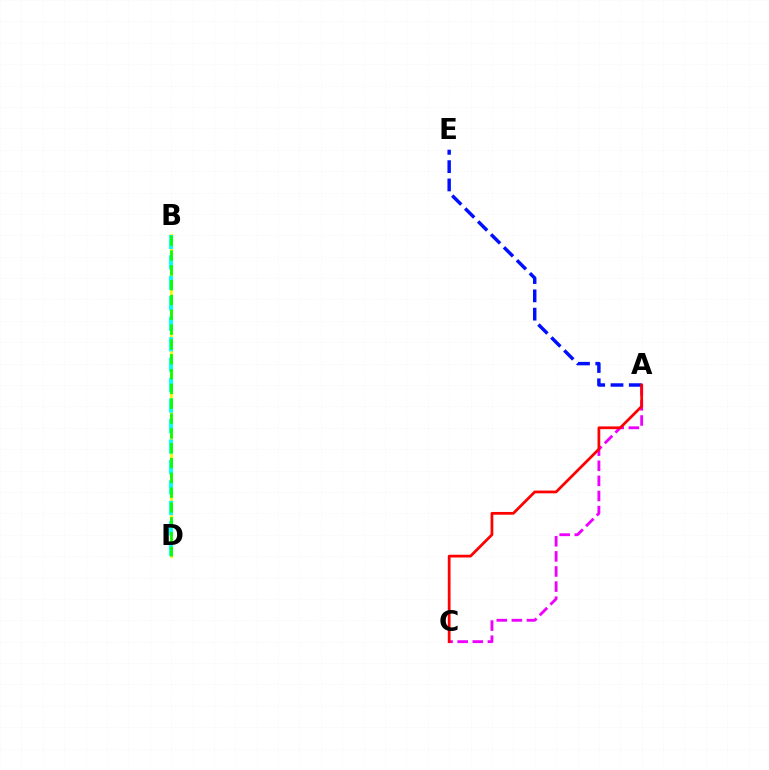{('B', 'D'): [{'color': '#fcf500', 'line_style': 'solid', 'thickness': 2.02}, {'color': '#00fff6', 'line_style': 'dashed', 'thickness': 2.78}, {'color': '#08ff00', 'line_style': 'dashed', 'thickness': 2.01}], ('A', 'C'): [{'color': '#ee00ff', 'line_style': 'dashed', 'thickness': 2.05}, {'color': '#ff0000', 'line_style': 'solid', 'thickness': 1.98}], ('A', 'E'): [{'color': '#0010ff', 'line_style': 'dashed', 'thickness': 2.49}]}